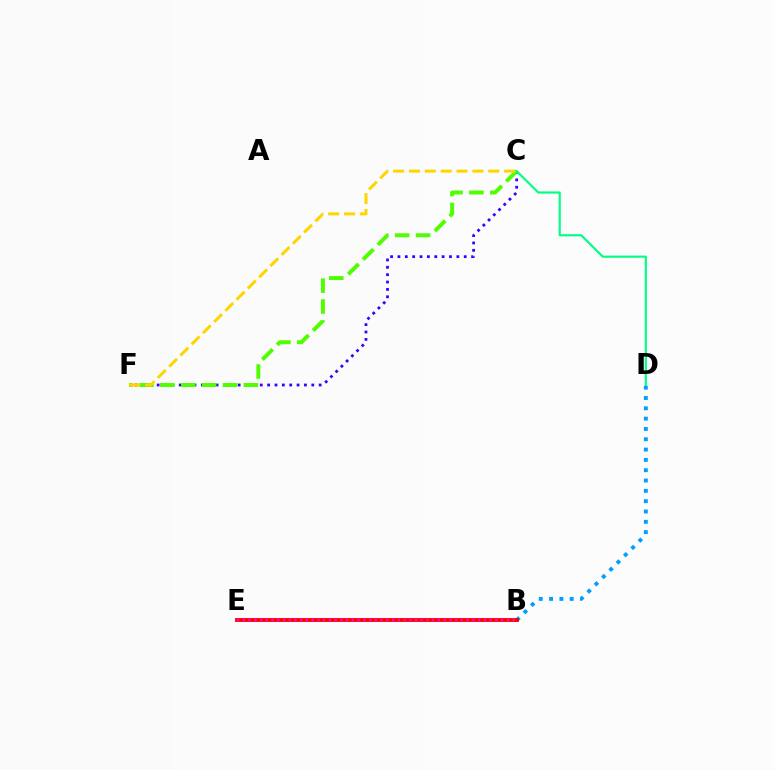{('B', 'D'): [{'color': '#009eff', 'line_style': 'dotted', 'thickness': 2.8}], ('B', 'E'): [{'color': '#ff0000', 'line_style': 'solid', 'thickness': 2.78}, {'color': '#ff00ed', 'line_style': 'dotted', 'thickness': 1.56}], ('C', 'F'): [{'color': '#3700ff', 'line_style': 'dotted', 'thickness': 2.0}, {'color': '#4fff00', 'line_style': 'dashed', 'thickness': 2.84}, {'color': '#ffd500', 'line_style': 'dashed', 'thickness': 2.15}], ('C', 'D'): [{'color': '#00ff86', 'line_style': 'solid', 'thickness': 1.55}]}